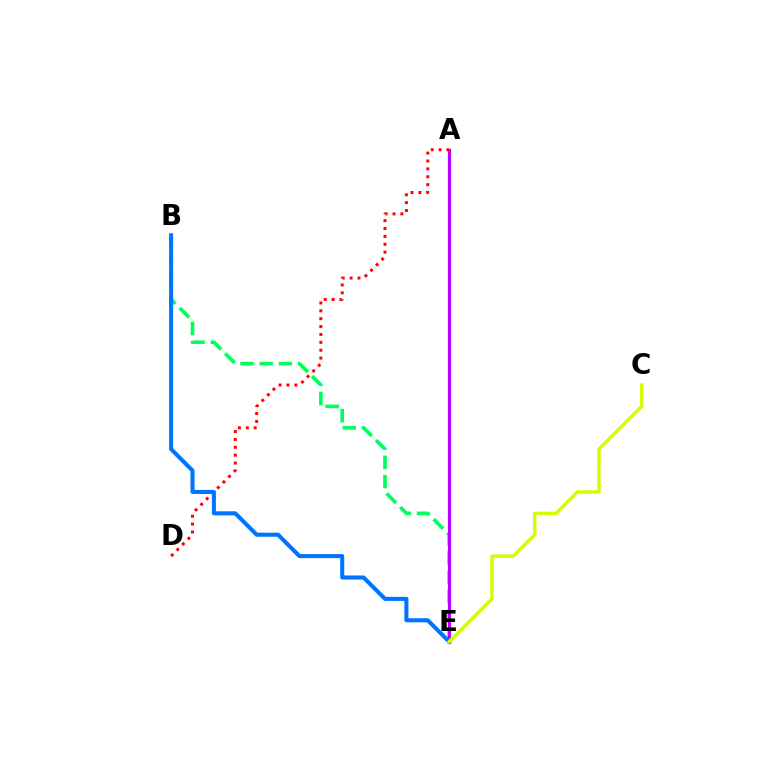{('B', 'E'): [{'color': '#00ff5c', 'line_style': 'dashed', 'thickness': 2.61}, {'color': '#0074ff', 'line_style': 'solid', 'thickness': 2.93}], ('A', 'E'): [{'color': '#b900ff', 'line_style': 'solid', 'thickness': 2.29}], ('A', 'D'): [{'color': '#ff0000', 'line_style': 'dotted', 'thickness': 2.14}], ('C', 'E'): [{'color': '#d1ff00', 'line_style': 'solid', 'thickness': 2.46}]}